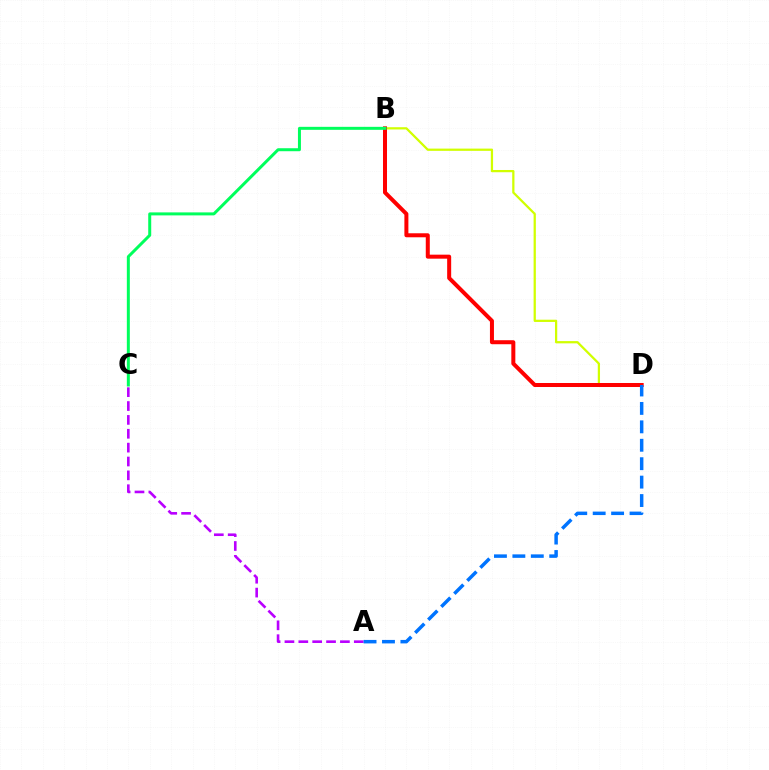{('B', 'D'): [{'color': '#d1ff00', 'line_style': 'solid', 'thickness': 1.62}, {'color': '#ff0000', 'line_style': 'solid', 'thickness': 2.88}], ('A', 'C'): [{'color': '#b900ff', 'line_style': 'dashed', 'thickness': 1.88}], ('B', 'C'): [{'color': '#00ff5c', 'line_style': 'solid', 'thickness': 2.15}], ('A', 'D'): [{'color': '#0074ff', 'line_style': 'dashed', 'thickness': 2.5}]}